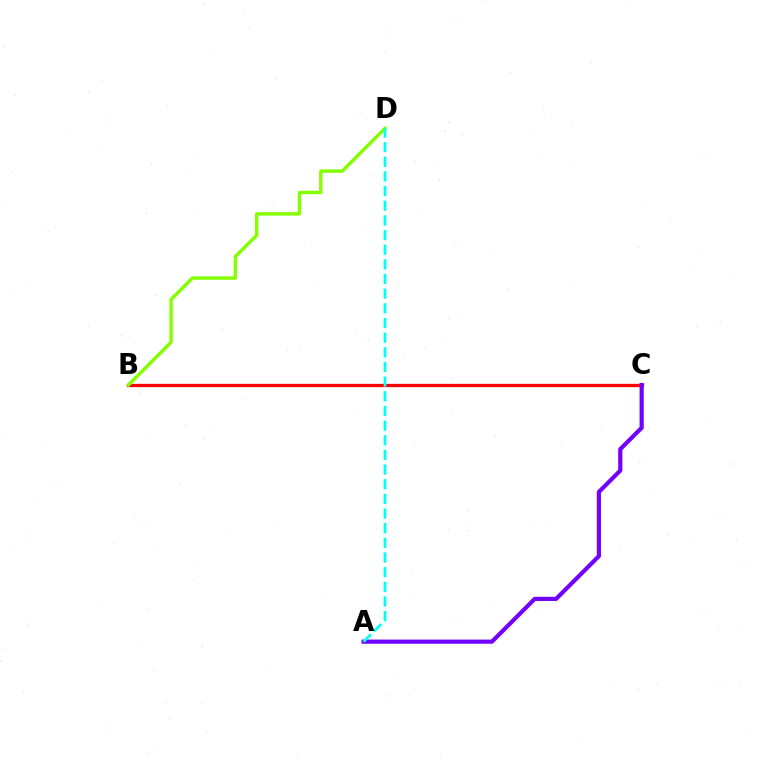{('B', 'C'): [{'color': '#ff0000', 'line_style': 'solid', 'thickness': 2.38}], ('B', 'D'): [{'color': '#84ff00', 'line_style': 'solid', 'thickness': 2.46}], ('A', 'C'): [{'color': '#7200ff', 'line_style': 'solid', 'thickness': 3.0}], ('A', 'D'): [{'color': '#00fff6', 'line_style': 'dashed', 'thickness': 1.99}]}